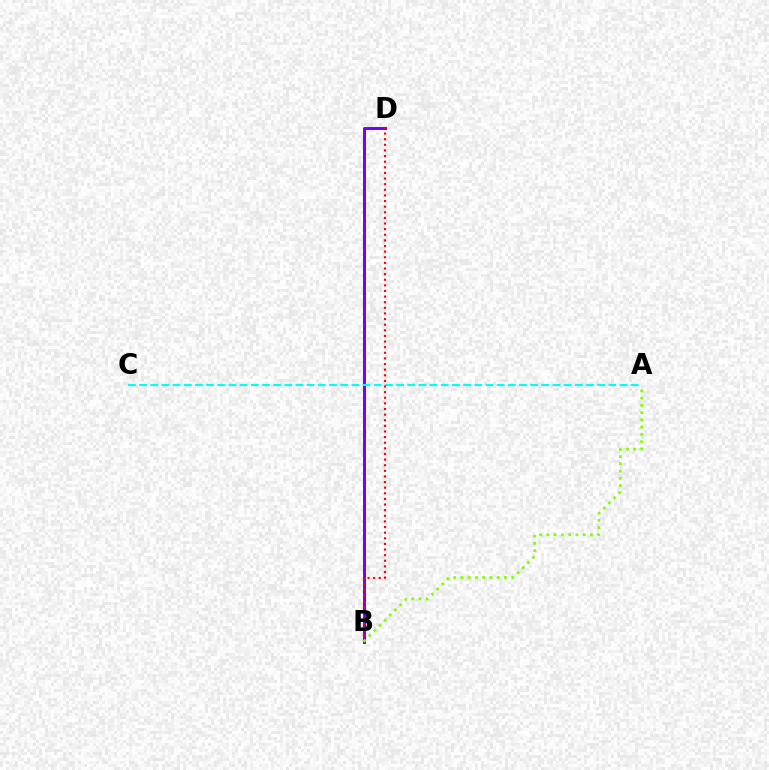{('B', 'D'): [{'color': '#7200ff', 'line_style': 'solid', 'thickness': 2.13}, {'color': '#ff0000', 'line_style': 'dotted', 'thickness': 1.53}], ('A', 'C'): [{'color': '#00fff6', 'line_style': 'dashed', 'thickness': 1.52}], ('A', 'B'): [{'color': '#84ff00', 'line_style': 'dotted', 'thickness': 1.97}]}